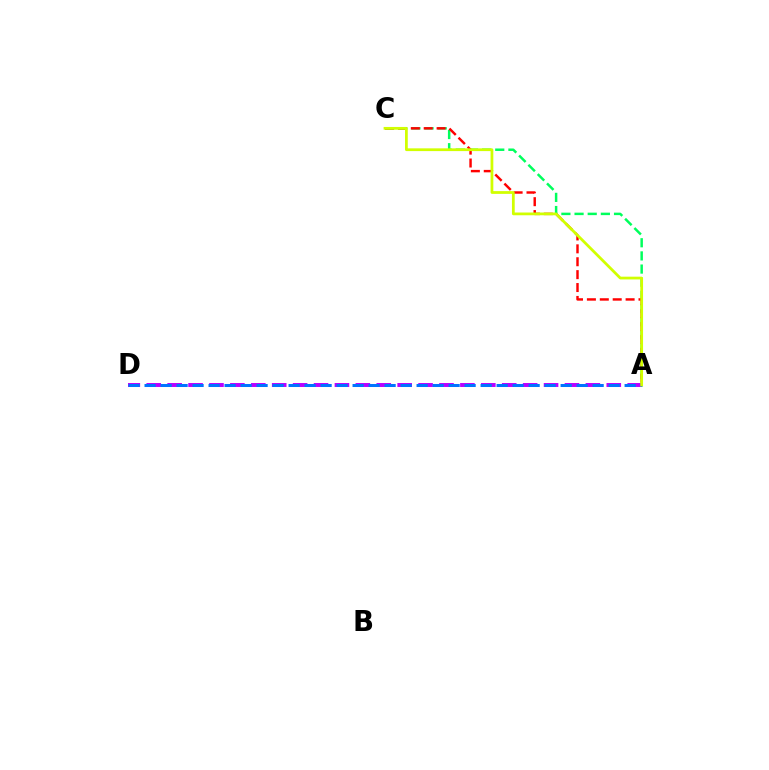{('A', 'C'): [{'color': '#00ff5c', 'line_style': 'dashed', 'thickness': 1.79}, {'color': '#ff0000', 'line_style': 'dashed', 'thickness': 1.75}, {'color': '#d1ff00', 'line_style': 'solid', 'thickness': 1.98}], ('A', 'D'): [{'color': '#b900ff', 'line_style': 'dashed', 'thickness': 2.84}, {'color': '#0074ff', 'line_style': 'dashed', 'thickness': 2.17}]}